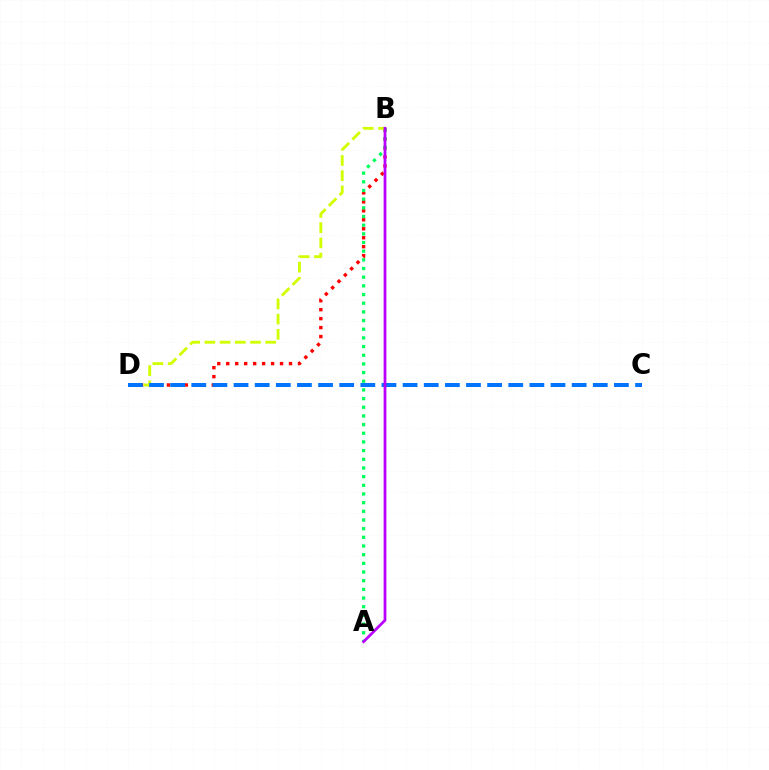{('B', 'D'): [{'color': '#ff0000', 'line_style': 'dotted', 'thickness': 2.44}, {'color': '#d1ff00', 'line_style': 'dashed', 'thickness': 2.07}], ('A', 'B'): [{'color': '#00ff5c', 'line_style': 'dotted', 'thickness': 2.36}, {'color': '#b900ff', 'line_style': 'solid', 'thickness': 1.98}], ('C', 'D'): [{'color': '#0074ff', 'line_style': 'dashed', 'thickness': 2.87}]}